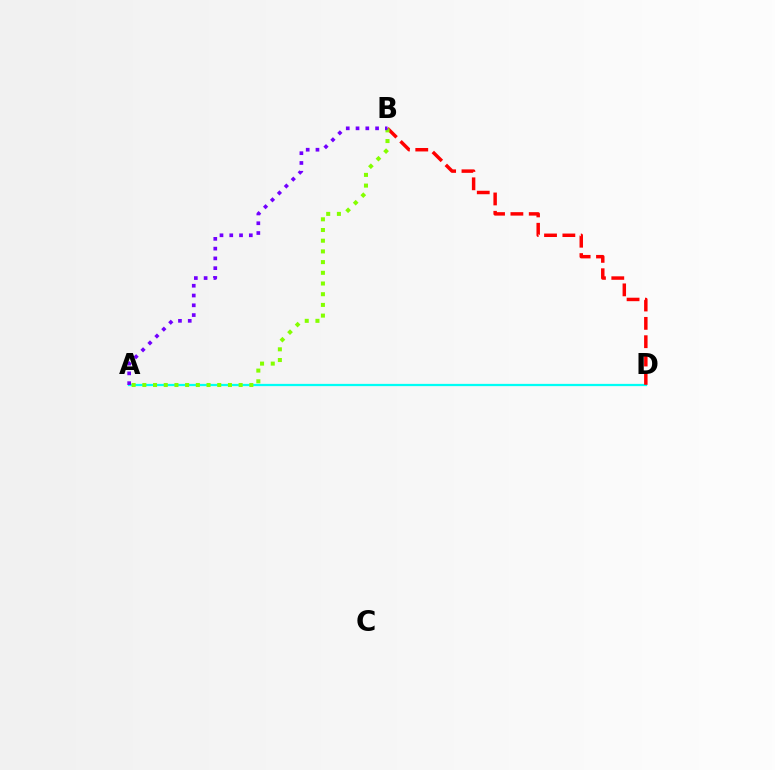{('A', 'D'): [{'color': '#00fff6', 'line_style': 'solid', 'thickness': 1.62}], ('B', 'D'): [{'color': '#ff0000', 'line_style': 'dashed', 'thickness': 2.49}], ('A', 'B'): [{'color': '#84ff00', 'line_style': 'dotted', 'thickness': 2.91}, {'color': '#7200ff', 'line_style': 'dotted', 'thickness': 2.66}]}